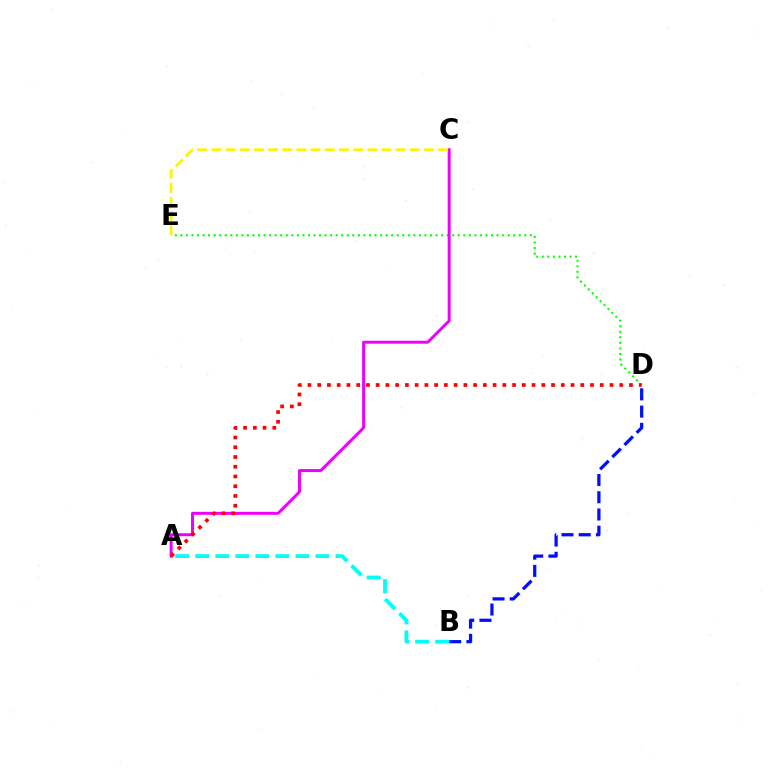{('D', 'E'): [{'color': '#08ff00', 'line_style': 'dotted', 'thickness': 1.51}], ('B', 'D'): [{'color': '#0010ff', 'line_style': 'dashed', 'thickness': 2.34}], ('A', 'B'): [{'color': '#00fff6', 'line_style': 'dashed', 'thickness': 2.72}], ('A', 'C'): [{'color': '#ee00ff', 'line_style': 'solid', 'thickness': 2.15}], ('C', 'E'): [{'color': '#fcf500', 'line_style': 'dashed', 'thickness': 1.93}], ('A', 'D'): [{'color': '#ff0000', 'line_style': 'dotted', 'thickness': 2.65}]}